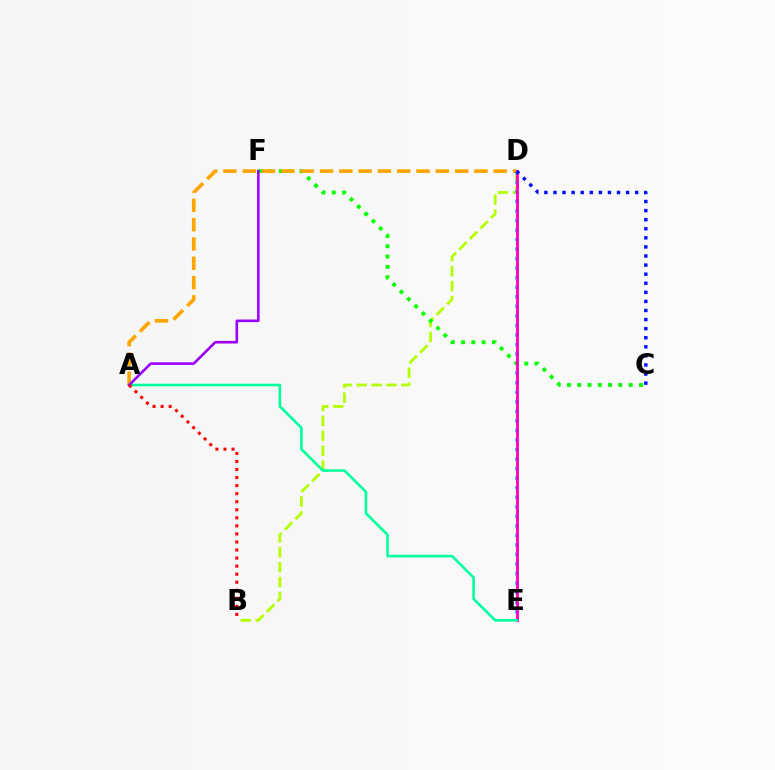{('B', 'D'): [{'color': '#b3ff00', 'line_style': 'dashed', 'thickness': 2.03}], ('D', 'E'): [{'color': '#00b5ff', 'line_style': 'dotted', 'thickness': 2.59}, {'color': '#ff00bd', 'line_style': 'solid', 'thickness': 2.03}], ('C', 'F'): [{'color': '#08ff00', 'line_style': 'dotted', 'thickness': 2.8}], ('A', 'D'): [{'color': '#ffa500', 'line_style': 'dashed', 'thickness': 2.62}], ('C', 'D'): [{'color': '#0010ff', 'line_style': 'dotted', 'thickness': 2.47}], ('A', 'E'): [{'color': '#00ff9d', 'line_style': 'solid', 'thickness': 1.88}], ('A', 'F'): [{'color': '#9b00ff', 'line_style': 'solid', 'thickness': 1.87}], ('A', 'B'): [{'color': '#ff0000', 'line_style': 'dotted', 'thickness': 2.19}]}